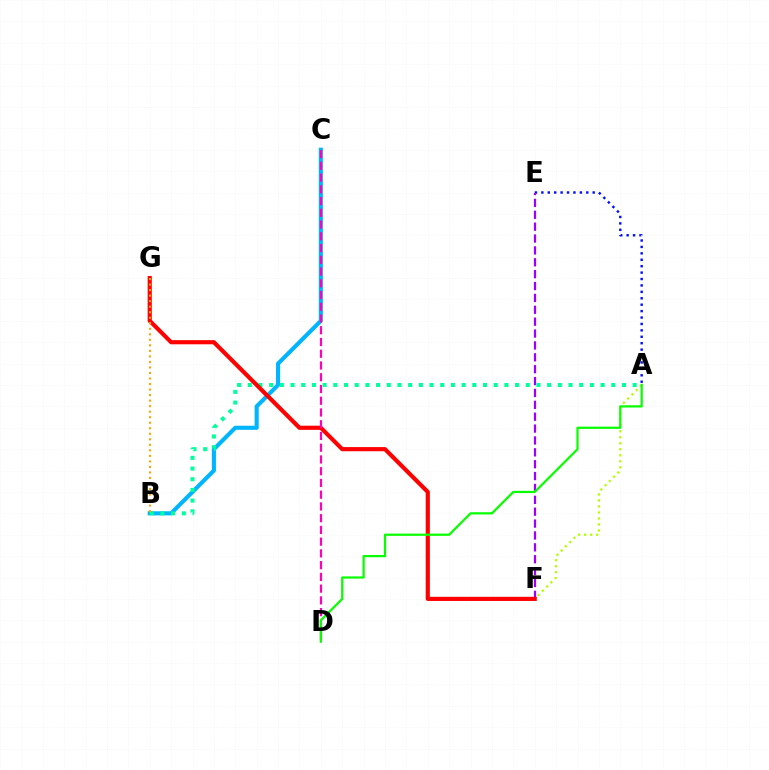{('A', 'E'): [{'color': '#0010ff', 'line_style': 'dotted', 'thickness': 1.74}], ('A', 'F'): [{'color': '#b3ff00', 'line_style': 'dotted', 'thickness': 1.63}], ('B', 'C'): [{'color': '#00b5ff', 'line_style': 'solid', 'thickness': 2.95}], ('E', 'F'): [{'color': '#9b00ff', 'line_style': 'dashed', 'thickness': 1.61}], ('A', 'B'): [{'color': '#00ff9d', 'line_style': 'dotted', 'thickness': 2.9}], ('F', 'G'): [{'color': '#ff0000', 'line_style': 'solid', 'thickness': 2.98}], ('C', 'D'): [{'color': '#ff00bd', 'line_style': 'dashed', 'thickness': 1.6}], ('A', 'D'): [{'color': '#08ff00', 'line_style': 'solid', 'thickness': 1.6}], ('B', 'G'): [{'color': '#ffa500', 'line_style': 'dotted', 'thickness': 1.5}]}